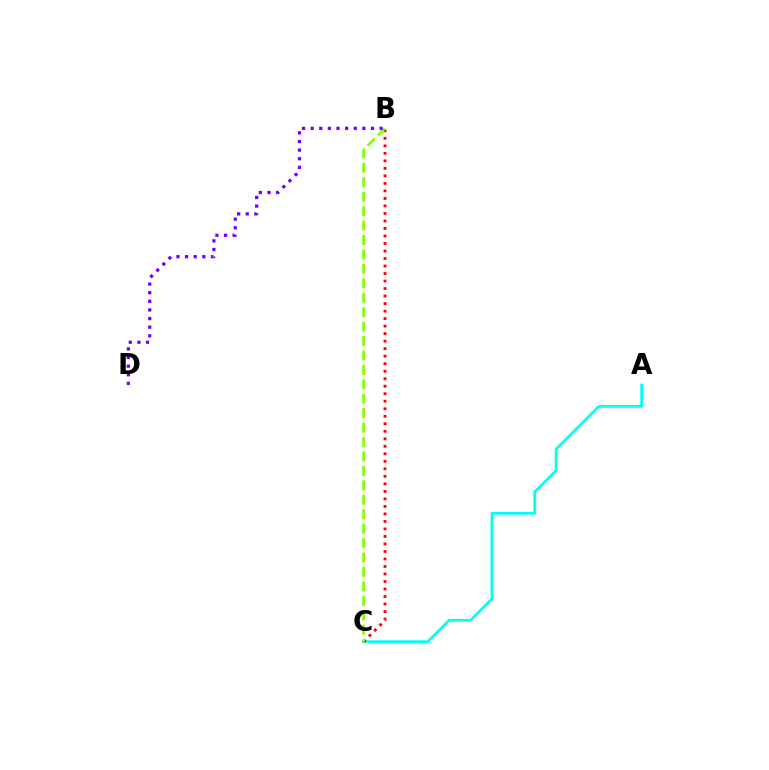{('A', 'C'): [{'color': '#00fff6', 'line_style': 'solid', 'thickness': 1.97}], ('B', 'C'): [{'color': '#ff0000', 'line_style': 'dotted', 'thickness': 2.04}, {'color': '#84ff00', 'line_style': 'dashed', 'thickness': 1.96}], ('B', 'D'): [{'color': '#7200ff', 'line_style': 'dotted', 'thickness': 2.34}]}